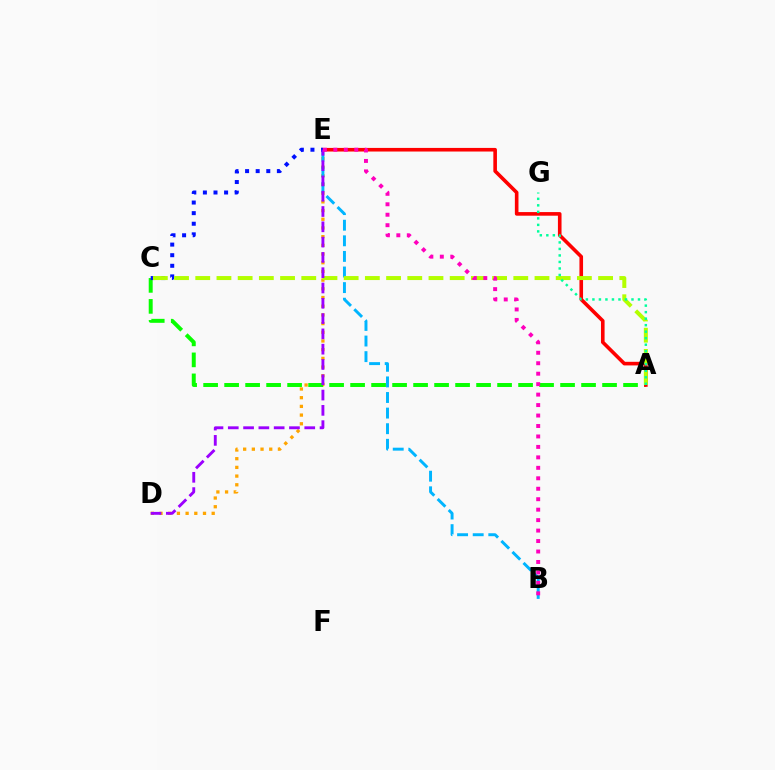{('D', 'E'): [{'color': '#ffa500', 'line_style': 'dotted', 'thickness': 2.36}, {'color': '#9b00ff', 'line_style': 'dashed', 'thickness': 2.08}], ('A', 'C'): [{'color': '#08ff00', 'line_style': 'dashed', 'thickness': 2.85}, {'color': '#b3ff00', 'line_style': 'dashed', 'thickness': 2.88}], ('B', 'E'): [{'color': '#00b5ff', 'line_style': 'dashed', 'thickness': 2.12}, {'color': '#ff00bd', 'line_style': 'dotted', 'thickness': 2.84}], ('A', 'E'): [{'color': '#ff0000', 'line_style': 'solid', 'thickness': 2.6}], ('C', 'E'): [{'color': '#0010ff', 'line_style': 'dotted', 'thickness': 2.88}], ('A', 'G'): [{'color': '#00ff9d', 'line_style': 'dotted', 'thickness': 1.77}]}